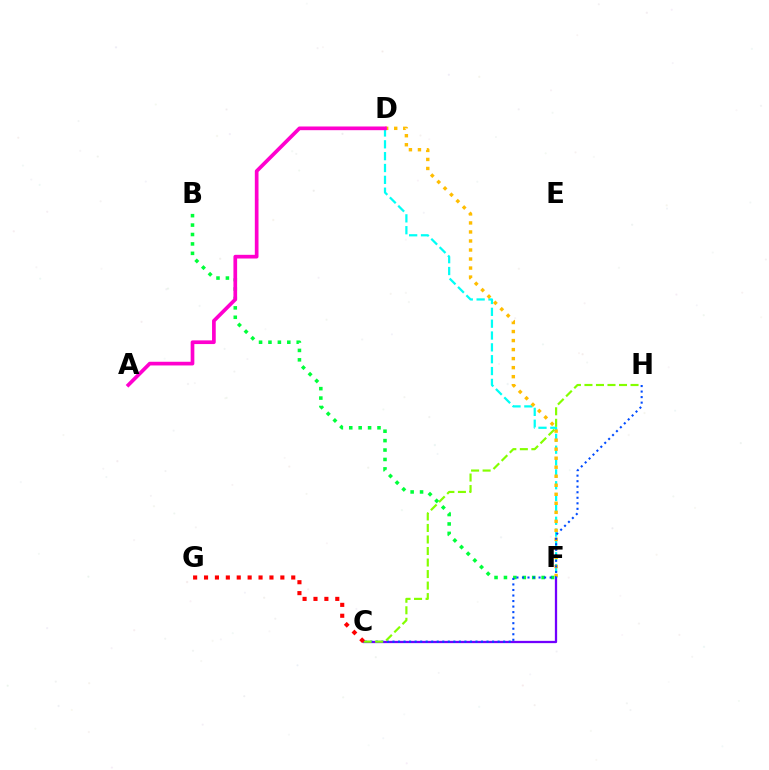{('C', 'F'): [{'color': '#7200ff', 'line_style': 'solid', 'thickness': 1.63}], ('D', 'F'): [{'color': '#00fff6', 'line_style': 'dashed', 'thickness': 1.61}, {'color': '#ffbd00', 'line_style': 'dotted', 'thickness': 2.45}], ('B', 'F'): [{'color': '#00ff39', 'line_style': 'dotted', 'thickness': 2.56}], ('A', 'D'): [{'color': '#ff00cf', 'line_style': 'solid', 'thickness': 2.66}], ('C', 'H'): [{'color': '#004bff', 'line_style': 'dotted', 'thickness': 1.5}, {'color': '#84ff00', 'line_style': 'dashed', 'thickness': 1.57}], ('C', 'G'): [{'color': '#ff0000', 'line_style': 'dotted', 'thickness': 2.96}]}